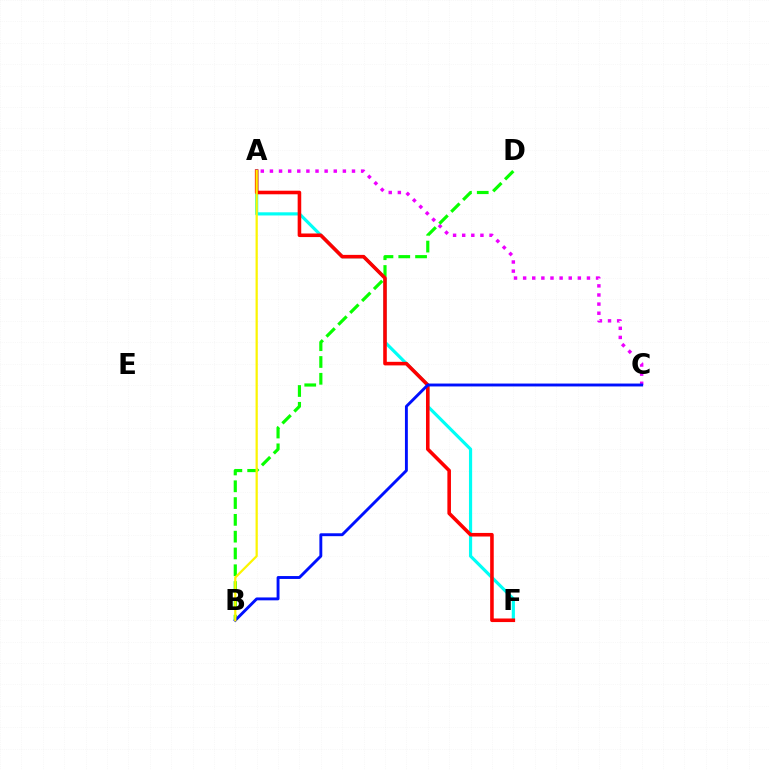{('A', 'F'): [{'color': '#00fff6', 'line_style': 'solid', 'thickness': 2.28}, {'color': '#ff0000', 'line_style': 'solid', 'thickness': 2.58}], ('A', 'C'): [{'color': '#ee00ff', 'line_style': 'dotted', 'thickness': 2.48}], ('B', 'D'): [{'color': '#08ff00', 'line_style': 'dashed', 'thickness': 2.28}], ('B', 'C'): [{'color': '#0010ff', 'line_style': 'solid', 'thickness': 2.08}], ('A', 'B'): [{'color': '#fcf500', 'line_style': 'solid', 'thickness': 1.61}]}